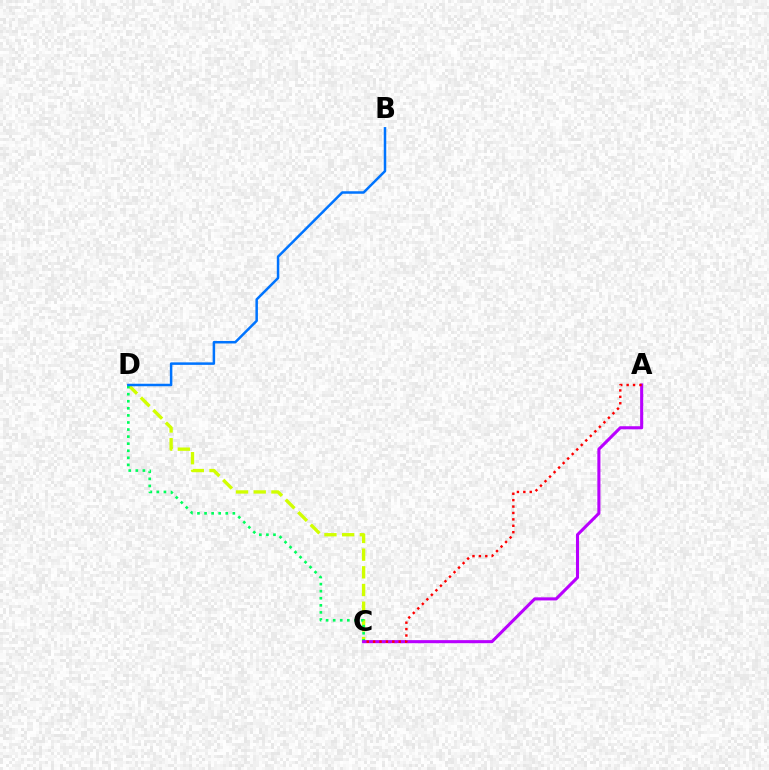{('C', 'D'): [{'color': '#d1ff00', 'line_style': 'dashed', 'thickness': 2.4}, {'color': '#00ff5c', 'line_style': 'dotted', 'thickness': 1.92}], ('A', 'C'): [{'color': '#b900ff', 'line_style': 'solid', 'thickness': 2.22}, {'color': '#ff0000', 'line_style': 'dotted', 'thickness': 1.74}], ('B', 'D'): [{'color': '#0074ff', 'line_style': 'solid', 'thickness': 1.8}]}